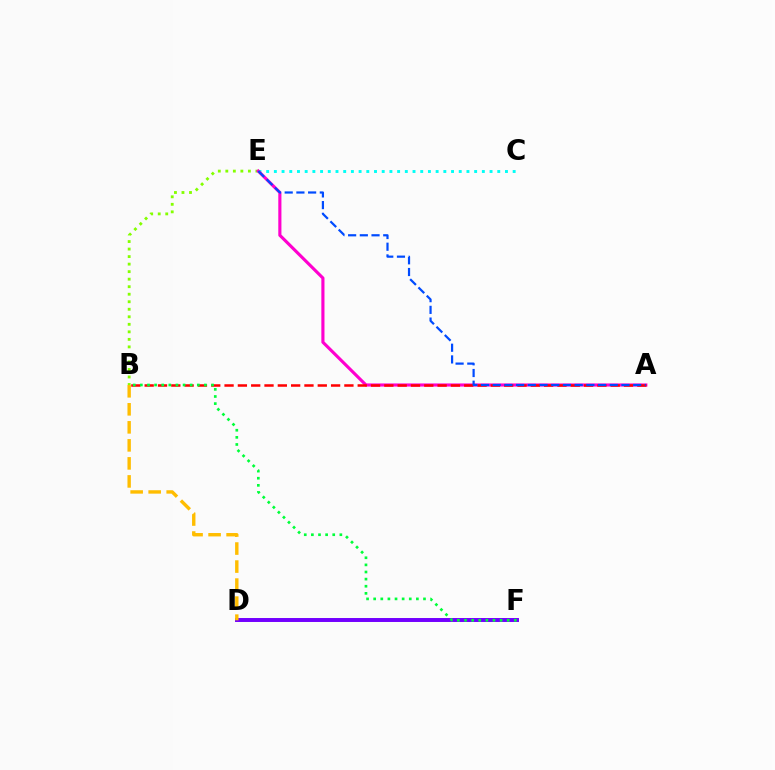{('C', 'E'): [{'color': '#00fff6', 'line_style': 'dotted', 'thickness': 2.09}], ('B', 'E'): [{'color': '#84ff00', 'line_style': 'dotted', 'thickness': 2.04}], ('A', 'E'): [{'color': '#ff00cf', 'line_style': 'solid', 'thickness': 2.25}, {'color': '#004bff', 'line_style': 'dashed', 'thickness': 1.59}], ('D', 'F'): [{'color': '#7200ff', 'line_style': 'solid', 'thickness': 2.85}], ('A', 'B'): [{'color': '#ff0000', 'line_style': 'dashed', 'thickness': 1.81}], ('B', 'F'): [{'color': '#00ff39', 'line_style': 'dotted', 'thickness': 1.93}], ('B', 'D'): [{'color': '#ffbd00', 'line_style': 'dashed', 'thickness': 2.45}]}